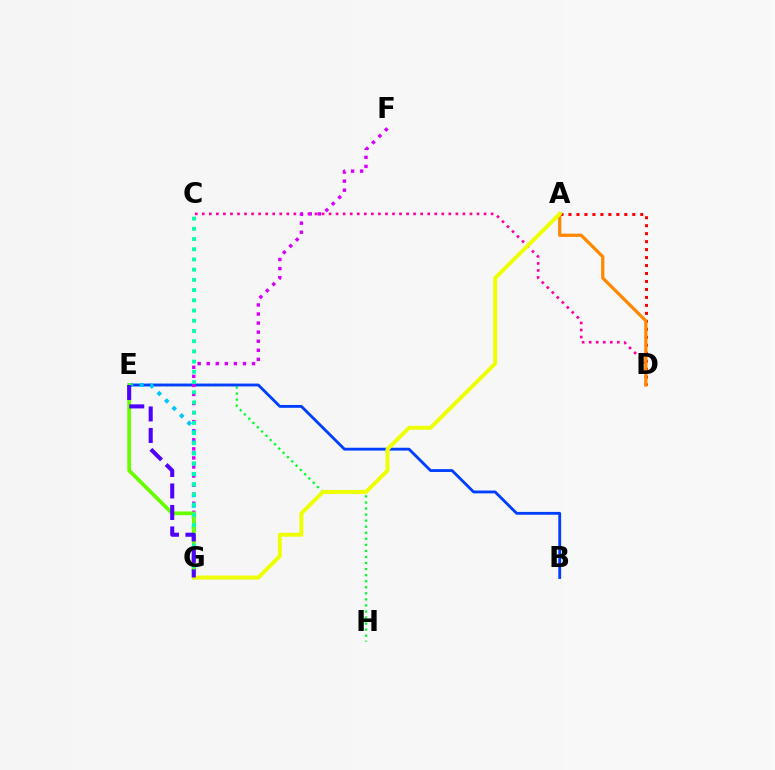{('E', 'H'): [{'color': '#00ff27', 'line_style': 'dotted', 'thickness': 1.65}], ('B', 'E'): [{'color': '#003fff', 'line_style': 'solid', 'thickness': 2.04}], ('A', 'D'): [{'color': '#ff0000', 'line_style': 'dotted', 'thickness': 2.17}, {'color': '#ff8800', 'line_style': 'solid', 'thickness': 2.33}], ('C', 'D'): [{'color': '#ff00a0', 'line_style': 'dotted', 'thickness': 1.91}], ('F', 'G'): [{'color': '#d600ff', 'line_style': 'dotted', 'thickness': 2.46}], ('E', 'G'): [{'color': '#00c7ff', 'line_style': 'dotted', 'thickness': 2.87}, {'color': '#66ff00', 'line_style': 'solid', 'thickness': 2.68}, {'color': '#4f00ff', 'line_style': 'dashed', 'thickness': 2.92}], ('C', 'G'): [{'color': '#00ffaf', 'line_style': 'dotted', 'thickness': 2.77}], ('A', 'G'): [{'color': '#eeff00', 'line_style': 'solid', 'thickness': 2.83}]}